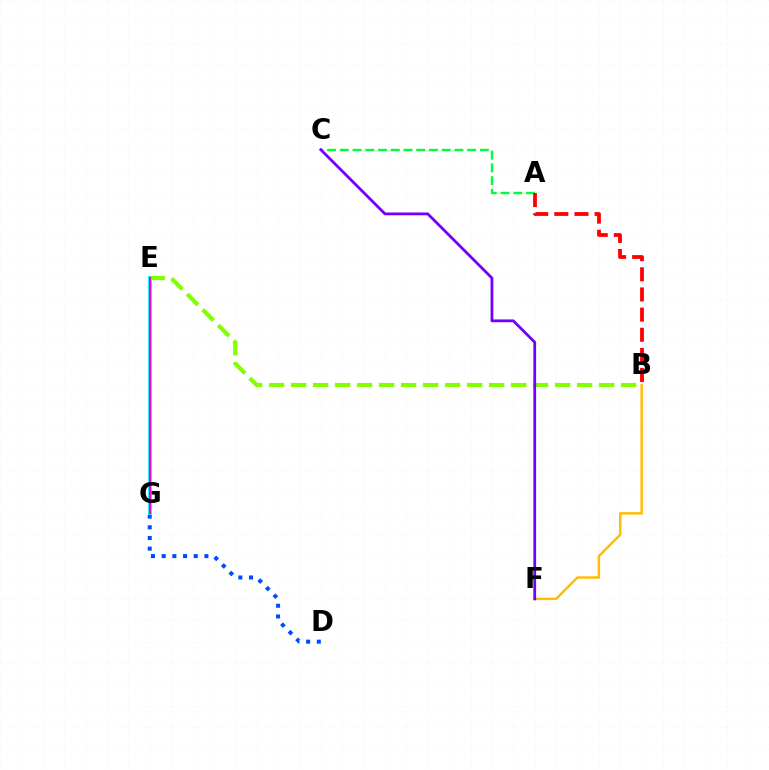{('A', 'C'): [{'color': '#00ff39', 'line_style': 'dashed', 'thickness': 1.73}], ('B', 'F'): [{'color': '#ffbd00', 'line_style': 'solid', 'thickness': 1.77}], ('D', 'G'): [{'color': '#004bff', 'line_style': 'dotted', 'thickness': 2.9}], ('B', 'E'): [{'color': '#84ff00', 'line_style': 'dashed', 'thickness': 2.99}], ('E', 'G'): [{'color': '#00fff6', 'line_style': 'solid', 'thickness': 2.78}, {'color': '#ff00cf', 'line_style': 'solid', 'thickness': 1.53}], ('A', 'B'): [{'color': '#ff0000', 'line_style': 'dashed', 'thickness': 2.74}], ('C', 'F'): [{'color': '#7200ff', 'line_style': 'solid', 'thickness': 2.01}]}